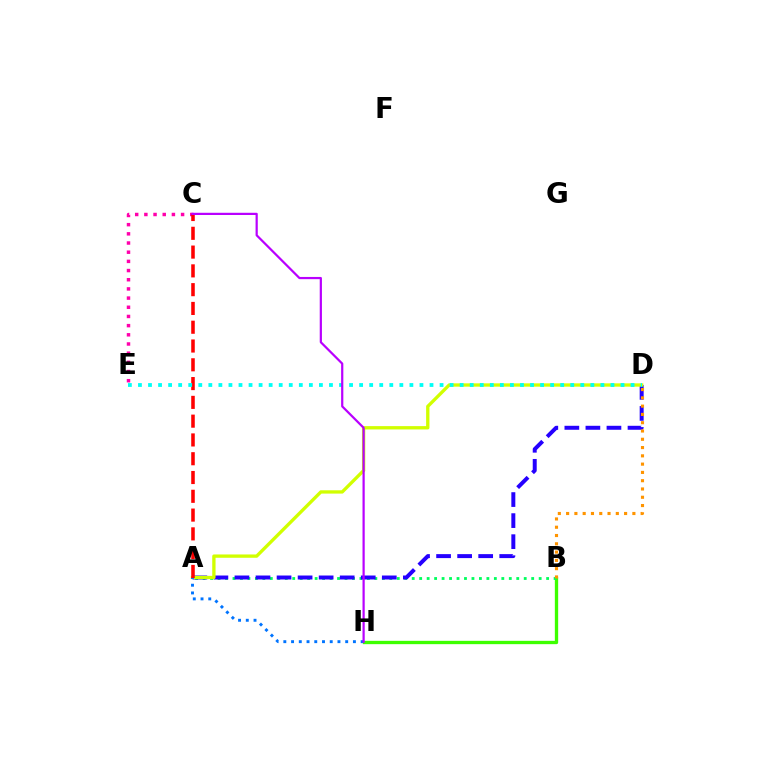{('C', 'E'): [{'color': '#ff00ac', 'line_style': 'dotted', 'thickness': 2.49}], ('B', 'H'): [{'color': '#3dff00', 'line_style': 'solid', 'thickness': 2.39}], ('A', 'B'): [{'color': '#00ff5c', 'line_style': 'dotted', 'thickness': 2.03}], ('A', 'D'): [{'color': '#2500ff', 'line_style': 'dashed', 'thickness': 2.86}, {'color': '#d1ff00', 'line_style': 'solid', 'thickness': 2.39}], ('A', 'H'): [{'color': '#0074ff', 'line_style': 'dotted', 'thickness': 2.1}], ('A', 'C'): [{'color': '#ff0000', 'line_style': 'dashed', 'thickness': 2.55}], ('B', 'D'): [{'color': '#ff9400', 'line_style': 'dotted', 'thickness': 2.25}], ('D', 'E'): [{'color': '#00fff6', 'line_style': 'dotted', 'thickness': 2.73}], ('C', 'H'): [{'color': '#b900ff', 'line_style': 'solid', 'thickness': 1.59}]}